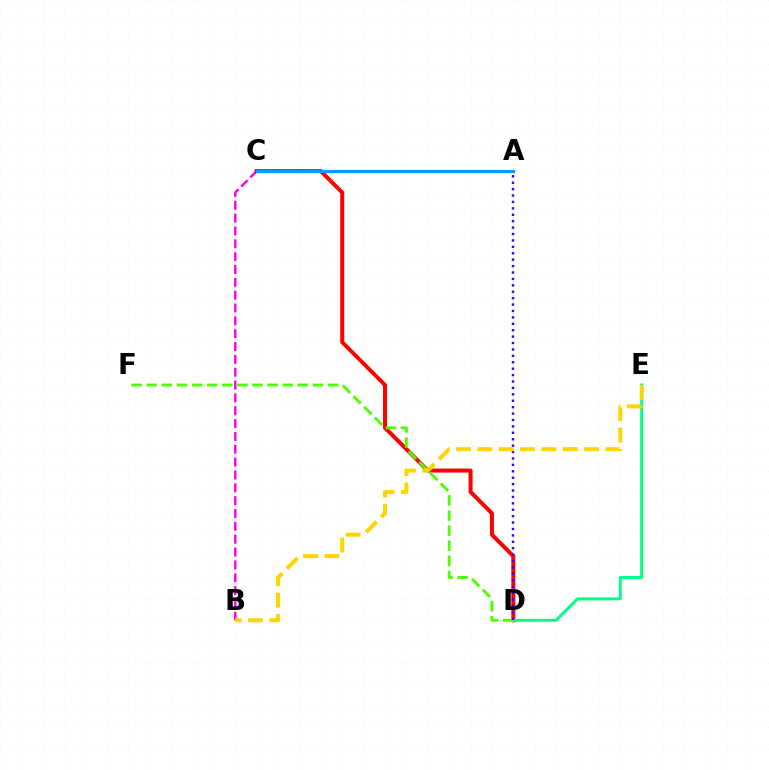{('B', 'C'): [{'color': '#ff00ed', 'line_style': 'dashed', 'thickness': 1.74}], ('C', 'D'): [{'color': '#ff0000', 'line_style': 'solid', 'thickness': 2.89}], ('D', 'E'): [{'color': '#00ff86', 'line_style': 'solid', 'thickness': 2.13}], ('D', 'F'): [{'color': '#4fff00', 'line_style': 'dashed', 'thickness': 2.05}], ('A', 'D'): [{'color': '#3700ff', 'line_style': 'dotted', 'thickness': 1.74}], ('A', 'C'): [{'color': '#009eff', 'line_style': 'solid', 'thickness': 2.35}], ('B', 'E'): [{'color': '#ffd500', 'line_style': 'dashed', 'thickness': 2.9}]}